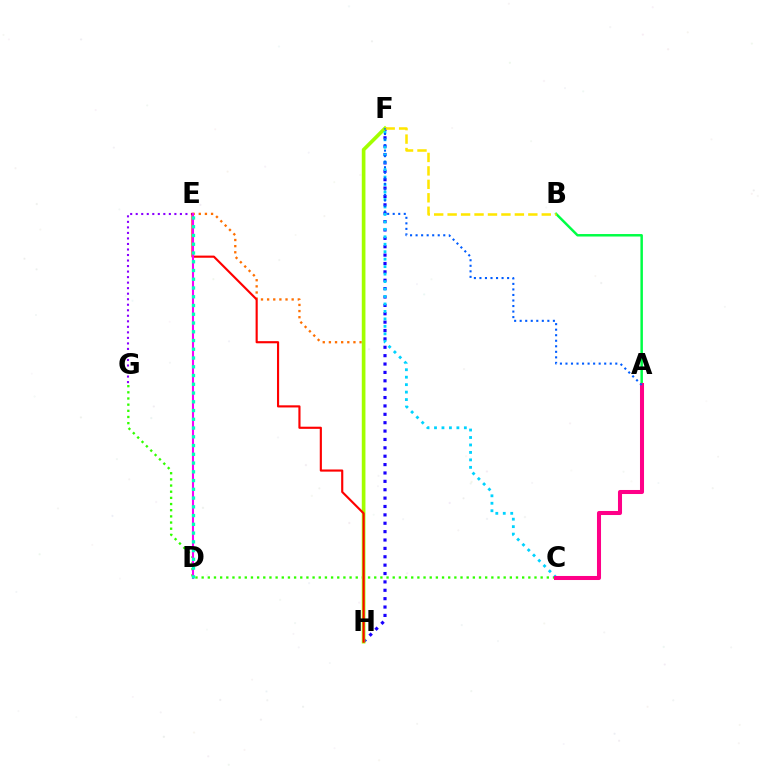{('E', 'G'): [{'color': '#8a00ff', 'line_style': 'dotted', 'thickness': 1.5}], ('C', 'G'): [{'color': '#31ff00', 'line_style': 'dotted', 'thickness': 1.67}], ('F', 'H'): [{'color': '#1900ff', 'line_style': 'dotted', 'thickness': 2.28}, {'color': '#a2ff00', 'line_style': 'solid', 'thickness': 2.63}], ('E', 'H'): [{'color': '#ff7000', 'line_style': 'dotted', 'thickness': 1.67}, {'color': '#ff0000', 'line_style': 'solid', 'thickness': 1.54}], ('A', 'B'): [{'color': '#00ff45', 'line_style': 'solid', 'thickness': 1.78}], ('C', 'F'): [{'color': '#00d3ff', 'line_style': 'dotted', 'thickness': 2.03}], ('A', 'C'): [{'color': '#ff0088', 'line_style': 'solid', 'thickness': 2.92}], ('D', 'E'): [{'color': '#fa00f9', 'line_style': 'solid', 'thickness': 1.5}, {'color': '#00ffbb', 'line_style': 'dotted', 'thickness': 2.38}], ('B', 'F'): [{'color': '#ffe600', 'line_style': 'dashed', 'thickness': 1.83}], ('A', 'F'): [{'color': '#005dff', 'line_style': 'dotted', 'thickness': 1.5}]}